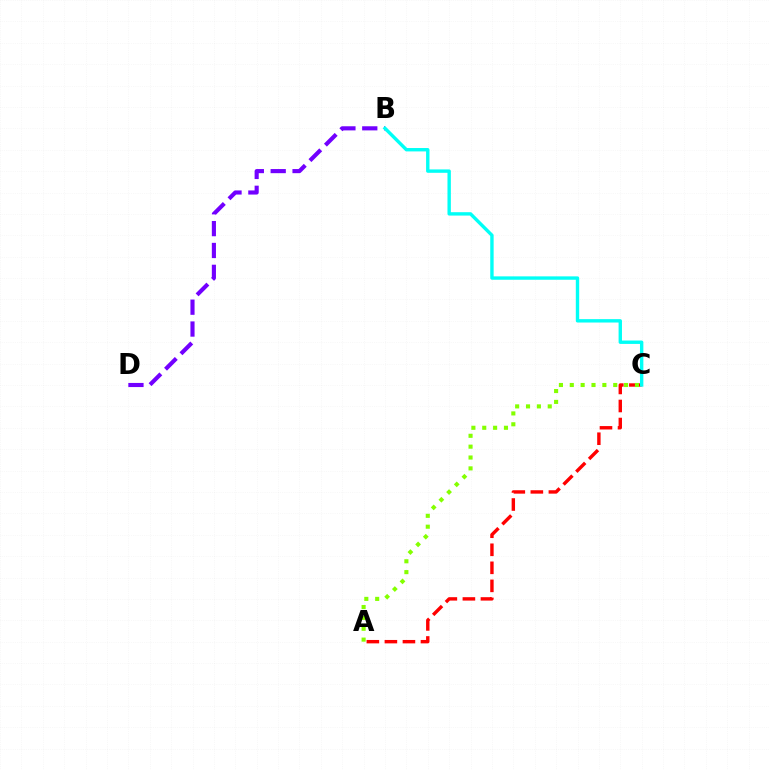{('A', 'C'): [{'color': '#ff0000', 'line_style': 'dashed', 'thickness': 2.45}, {'color': '#84ff00', 'line_style': 'dotted', 'thickness': 2.95}], ('B', 'D'): [{'color': '#7200ff', 'line_style': 'dashed', 'thickness': 2.97}], ('B', 'C'): [{'color': '#00fff6', 'line_style': 'solid', 'thickness': 2.44}]}